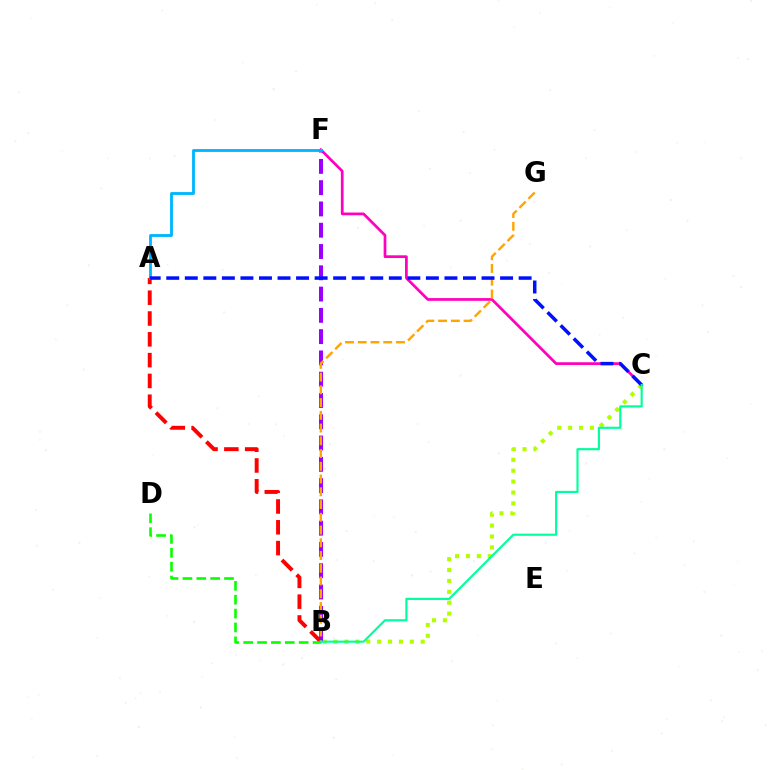{('A', 'B'): [{'color': '#ff0000', 'line_style': 'dashed', 'thickness': 2.83}], ('C', 'F'): [{'color': '#ff00bd', 'line_style': 'solid', 'thickness': 1.96}], ('B', 'C'): [{'color': '#b3ff00', 'line_style': 'dotted', 'thickness': 2.96}, {'color': '#00ff9d', 'line_style': 'solid', 'thickness': 1.55}], ('B', 'F'): [{'color': '#9b00ff', 'line_style': 'dashed', 'thickness': 2.89}], ('B', 'G'): [{'color': '#ffa500', 'line_style': 'dashed', 'thickness': 1.73}], ('A', 'F'): [{'color': '#00b5ff', 'line_style': 'solid', 'thickness': 2.04}], ('A', 'C'): [{'color': '#0010ff', 'line_style': 'dashed', 'thickness': 2.52}], ('B', 'D'): [{'color': '#08ff00', 'line_style': 'dashed', 'thickness': 1.88}]}